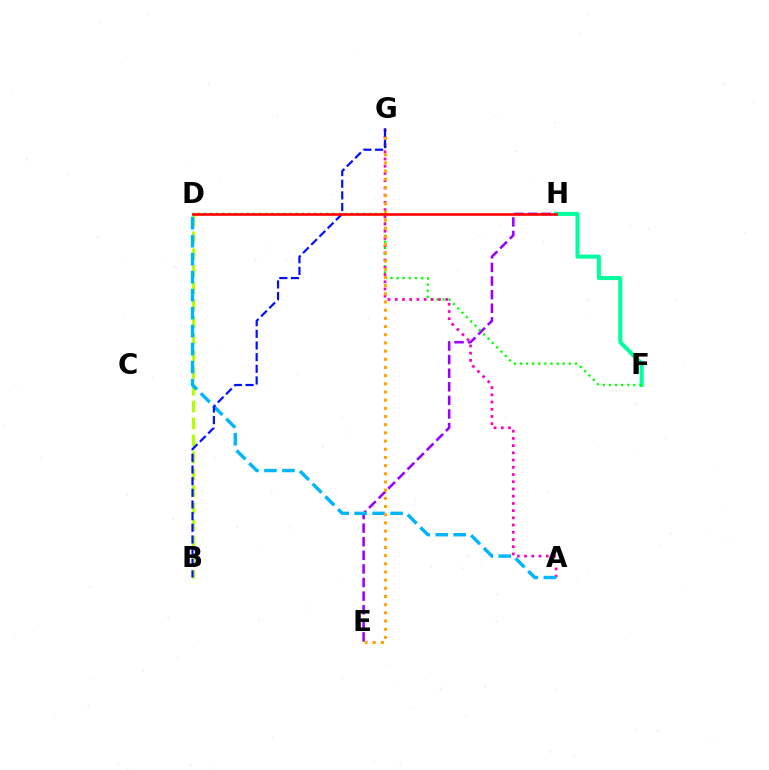{('B', 'D'): [{'color': '#b3ff00', 'line_style': 'dashed', 'thickness': 2.3}], ('E', 'H'): [{'color': '#9b00ff', 'line_style': 'dashed', 'thickness': 1.85}], ('F', 'H'): [{'color': '#00ff9d', 'line_style': 'solid', 'thickness': 2.92}], ('D', 'F'): [{'color': '#08ff00', 'line_style': 'dotted', 'thickness': 1.66}], ('A', 'G'): [{'color': '#ff00bd', 'line_style': 'dotted', 'thickness': 1.96}], ('A', 'D'): [{'color': '#00b5ff', 'line_style': 'dashed', 'thickness': 2.44}], ('E', 'G'): [{'color': '#ffa500', 'line_style': 'dotted', 'thickness': 2.22}], ('B', 'G'): [{'color': '#0010ff', 'line_style': 'dashed', 'thickness': 1.58}], ('D', 'H'): [{'color': '#ff0000', 'line_style': 'solid', 'thickness': 1.89}]}